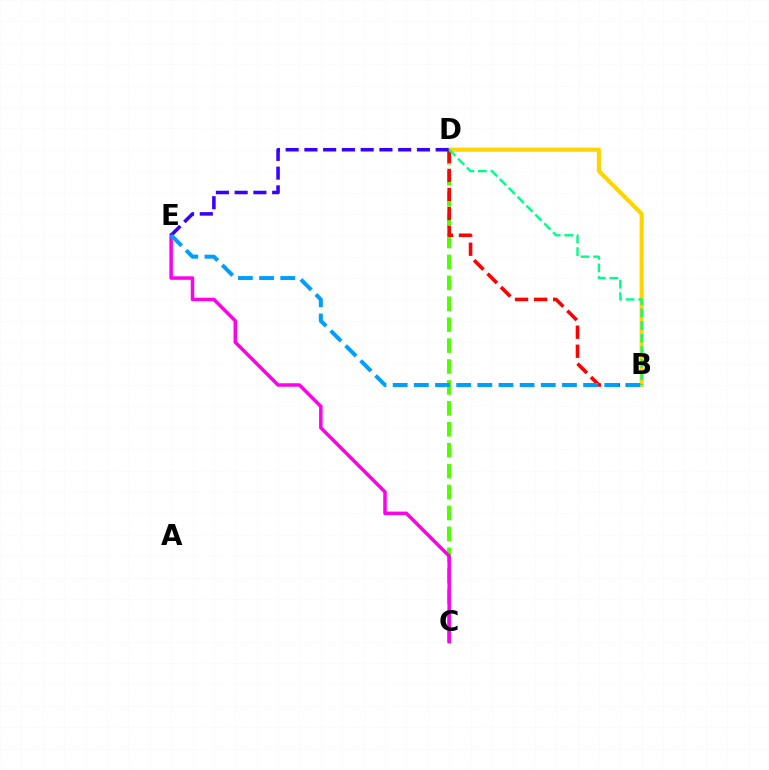{('B', 'D'): [{'color': '#ffd500', 'line_style': 'solid', 'thickness': 2.98}, {'color': '#ff0000', 'line_style': 'dashed', 'thickness': 2.59}, {'color': '#00ff86', 'line_style': 'dashed', 'thickness': 1.71}], ('C', 'D'): [{'color': '#4fff00', 'line_style': 'dashed', 'thickness': 2.84}], ('C', 'E'): [{'color': '#ff00ed', 'line_style': 'solid', 'thickness': 2.52}], ('D', 'E'): [{'color': '#3700ff', 'line_style': 'dashed', 'thickness': 2.55}], ('B', 'E'): [{'color': '#009eff', 'line_style': 'dashed', 'thickness': 2.87}]}